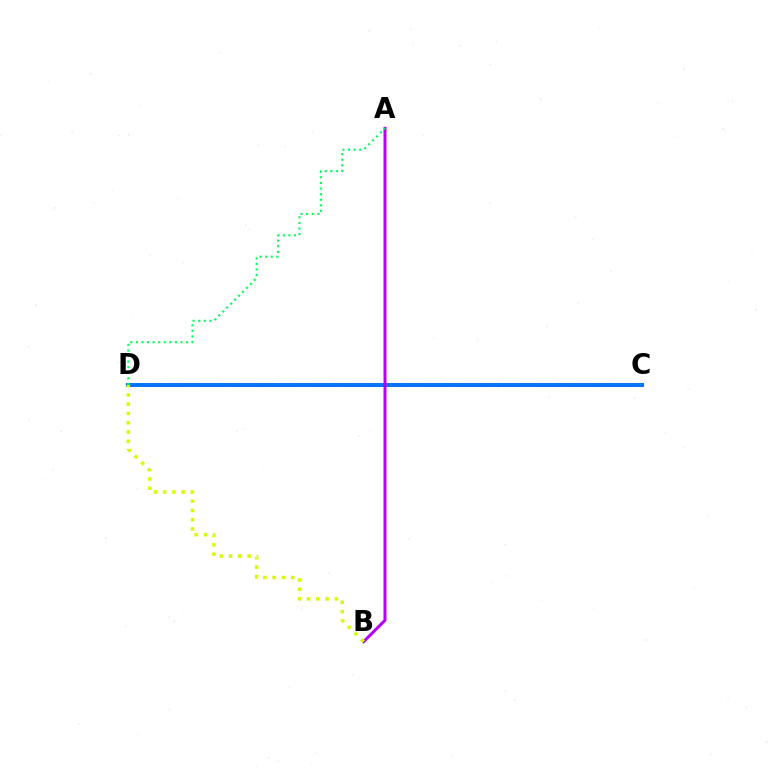{('C', 'D'): [{'color': '#ff0000', 'line_style': 'dotted', 'thickness': 2.77}, {'color': '#0074ff', 'line_style': 'solid', 'thickness': 2.84}], ('A', 'B'): [{'color': '#b900ff', 'line_style': 'solid', 'thickness': 2.15}], ('A', 'D'): [{'color': '#00ff5c', 'line_style': 'dotted', 'thickness': 1.52}], ('B', 'D'): [{'color': '#d1ff00', 'line_style': 'dotted', 'thickness': 2.52}]}